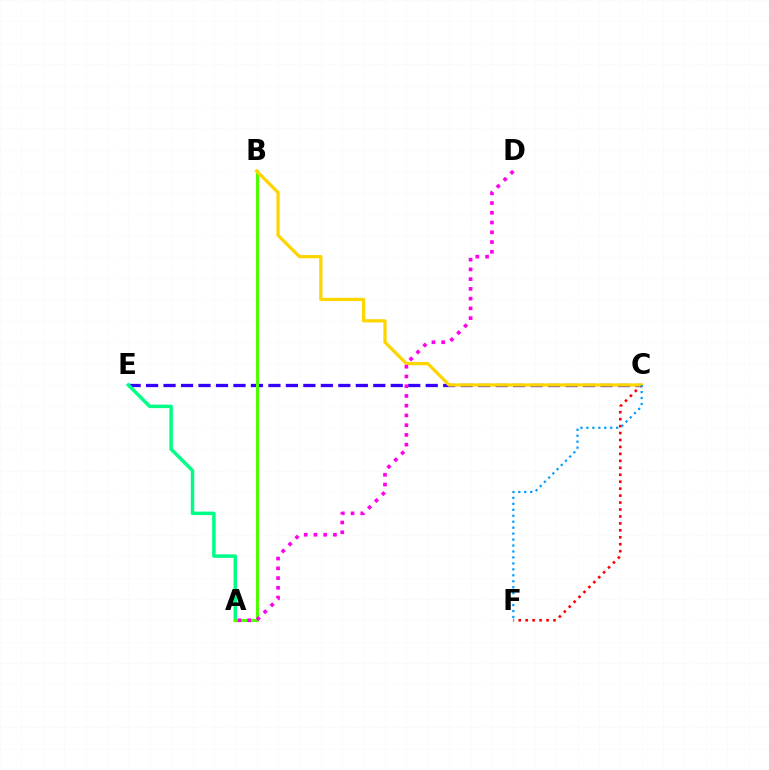{('C', 'E'): [{'color': '#3700ff', 'line_style': 'dashed', 'thickness': 2.37}], ('A', 'E'): [{'color': '#00ff86', 'line_style': 'solid', 'thickness': 2.5}], ('A', 'B'): [{'color': '#4fff00', 'line_style': 'solid', 'thickness': 2.22}], ('C', 'F'): [{'color': '#ff0000', 'line_style': 'dotted', 'thickness': 1.89}, {'color': '#009eff', 'line_style': 'dotted', 'thickness': 1.62}], ('B', 'C'): [{'color': '#ffd500', 'line_style': 'solid', 'thickness': 2.35}], ('A', 'D'): [{'color': '#ff00ed', 'line_style': 'dotted', 'thickness': 2.65}]}